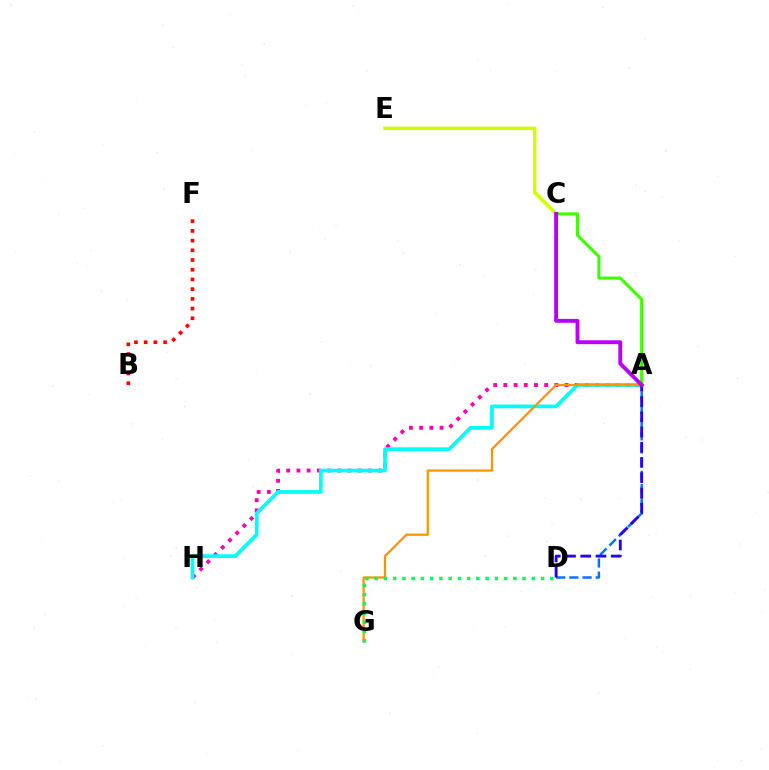{('A', 'H'): [{'color': '#ff00ac', 'line_style': 'dotted', 'thickness': 2.77}, {'color': '#00fff6', 'line_style': 'solid', 'thickness': 2.68}], ('B', 'F'): [{'color': '#ff0000', 'line_style': 'dotted', 'thickness': 2.64}], ('C', 'E'): [{'color': '#d1ff00', 'line_style': 'solid', 'thickness': 2.51}], ('A', 'C'): [{'color': '#3dff00', 'line_style': 'solid', 'thickness': 2.2}, {'color': '#b900ff', 'line_style': 'solid', 'thickness': 2.79}], ('A', 'D'): [{'color': '#0074ff', 'line_style': 'dashed', 'thickness': 1.79}, {'color': '#2500ff', 'line_style': 'dashed', 'thickness': 2.07}], ('A', 'G'): [{'color': '#ff9400', 'line_style': 'solid', 'thickness': 1.63}], ('D', 'G'): [{'color': '#00ff5c', 'line_style': 'dotted', 'thickness': 2.51}]}